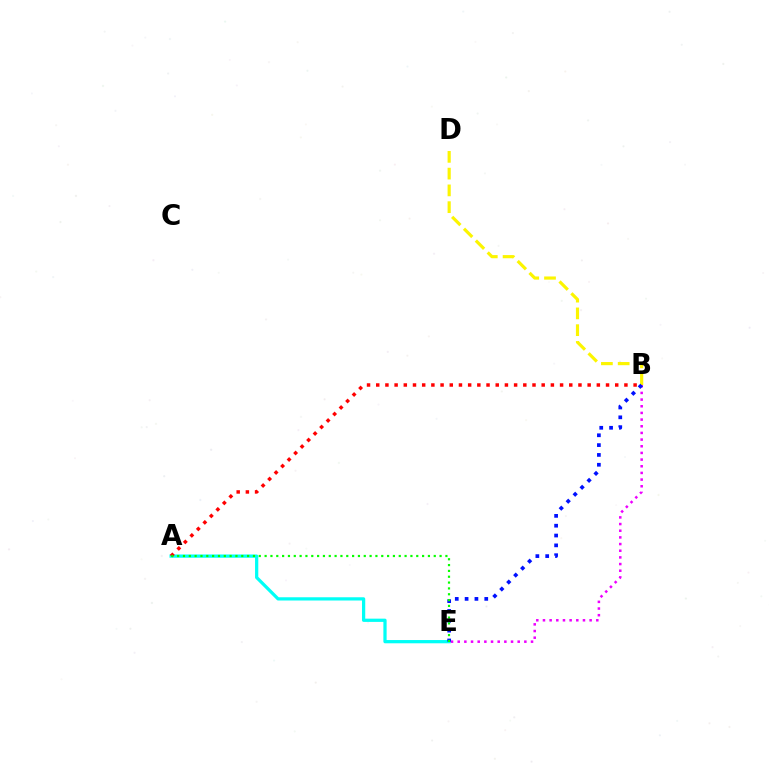{('A', 'E'): [{'color': '#00fff6', 'line_style': 'solid', 'thickness': 2.34}, {'color': '#08ff00', 'line_style': 'dotted', 'thickness': 1.58}], ('A', 'B'): [{'color': '#ff0000', 'line_style': 'dotted', 'thickness': 2.5}], ('B', 'E'): [{'color': '#ee00ff', 'line_style': 'dotted', 'thickness': 1.81}, {'color': '#0010ff', 'line_style': 'dotted', 'thickness': 2.67}], ('B', 'D'): [{'color': '#fcf500', 'line_style': 'dashed', 'thickness': 2.28}]}